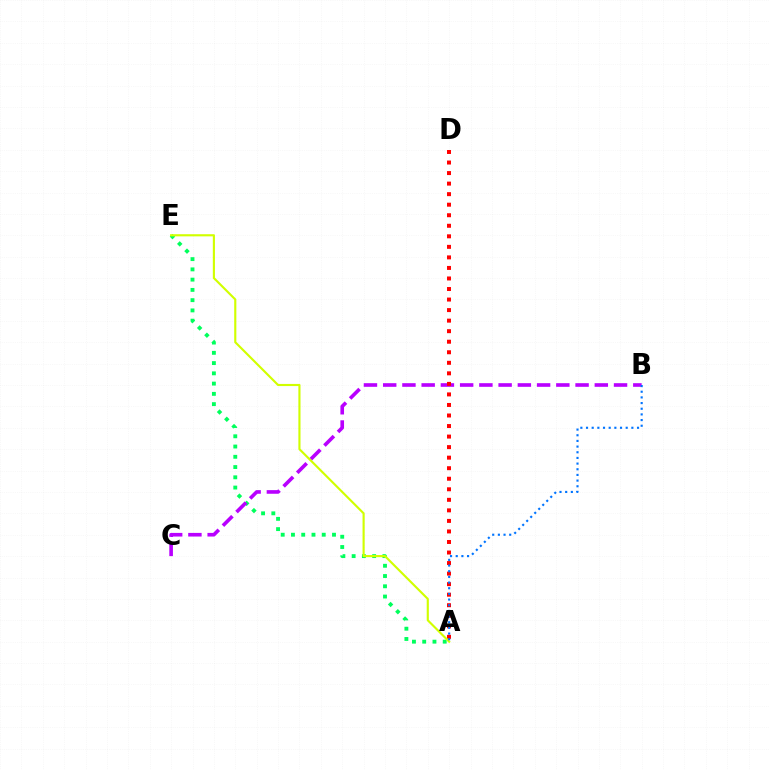{('A', 'E'): [{'color': '#00ff5c', 'line_style': 'dotted', 'thickness': 2.79}, {'color': '#d1ff00', 'line_style': 'solid', 'thickness': 1.54}], ('B', 'C'): [{'color': '#b900ff', 'line_style': 'dashed', 'thickness': 2.61}], ('A', 'D'): [{'color': '#ff0000', 'line_style': 'dotted', 'thickness': 2.86}], ('A', 'B'): [{'color': '#0074ff', 'line_style': 'dotted', 'thickness': 1.54}]}